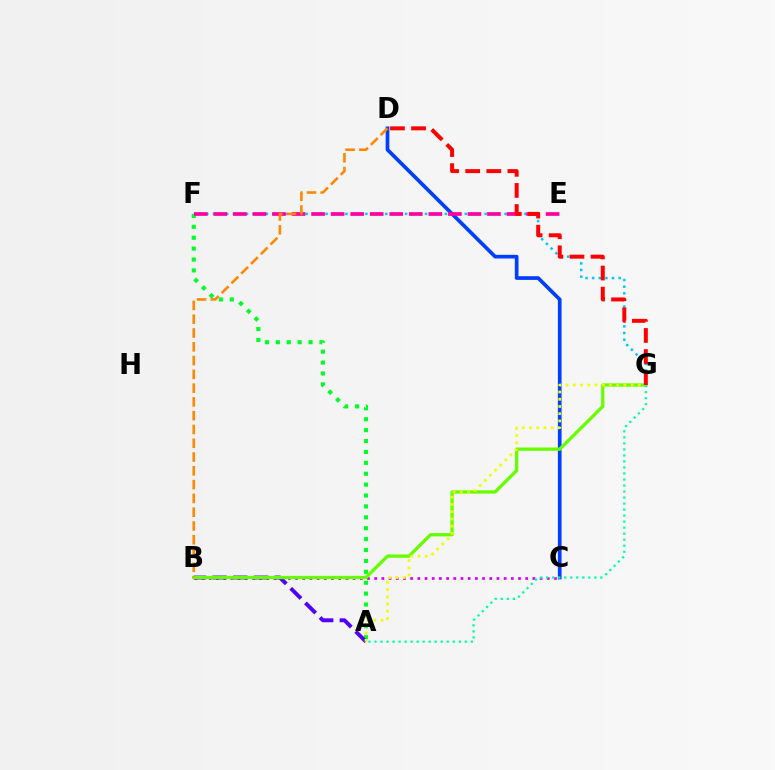{('B', 'C'): [{'color': '#d600ff', 'line_style': 'dotted', 'thickness': 1.95}], ('F', 'G'): [{'color': '#00c7ff', 'line_style': 'dotted', 'thickness': 1.8}], ('C', 'D'): [{'color': '#003fff', 'line_style': 'solid', 'thickness': 2.66}], ('A', 'F'): [{'color': '#00ff27', 'line_style': 'dotted', 'thickness': 2.96}], ('A', 'B'): [{'color': '#4f00ff', 'line_style': 'dashed', 'thickness': 2.81}], ('E', 'F'): [{'color': '#ff00a0', 'line_style': 'dashed', 'thickness': 2.65}], ('B', 'G'): [{'color': '#66ff00', 'line_style': 'solid', 'thickness': 2.38}], ('A', 'G'): [{'color': '#eeff00', 'line_style': 'dotted', 'thickness': 1.96}, {'color': '#00ffaf', 'line_style': 'dotted', 'thickness': 1.64}], ('D', 'G'): [{'color': '#ff0000', 'line_style': 'dashed', 'thickness': 2.87}], ('B', 'D'): [{'color': '#ff8800', 'line_style': 'dashed', 'thickness': 1.87}]}